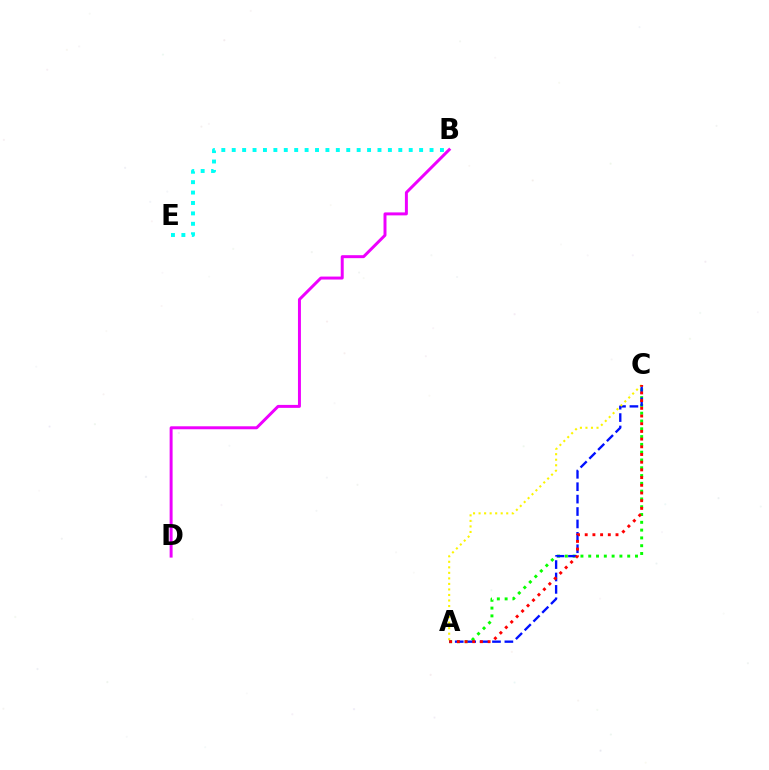{('A', 'C'): [{'color': '#08ff00', 'line_style': 'dotted', 'thickness': 2.12}, {'color': '#0010ff', 'line_style': 'dashed', 'thickness': 1.69}, {'color': '#fcf500', 'line_style': 'dotted', 'thickness': 1.5}, {'color': '#ff0000', 'line_style': 'dotted', 'thickness': 2.09}], ('B', 'D'): [{'color': '#ee00ff', 'line_style': 'solid', 'thickness': 2.14}], ('B', 'E'): [{'color': '#00fff6', 'line_style': 'dotted', 'thickness': 2.83}]}